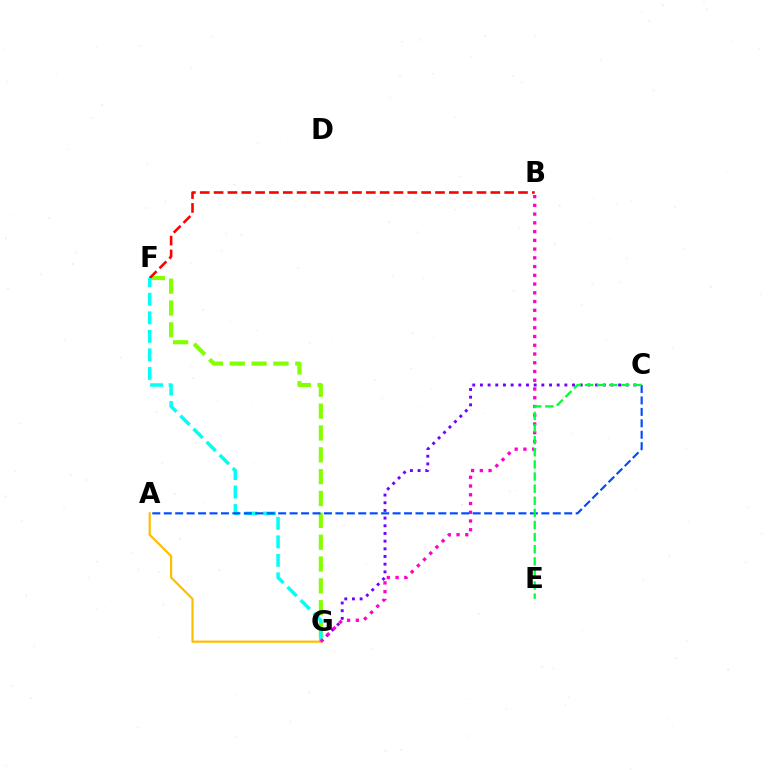{('F', 'G'): [{'color': '#84ff00', 'line_style': 'dashed', 'thickness': 2.97}, {'color': '#00fff6', 'line_style': 'dashed', 'thickness': 2.52}], ('B', 'F'): [{'color': '#ff0000', 'line_style': 'dashed', 'thickness': 1.88}], ('C', 'G'): [{'color': '#7200ff', 'line_style': 'dotted', 'thickness': 2.09}], ('A', 'G'): [{'color': '#ffbd00', 'line_style': 'solid', 'thickness': 1.57}], ('B', 'G'): [{'color': '#ff00cf', 'line_style': 'dotted', 'thickness': 2.38}], ('A', 'C'): [{'color': '#004bff', 'line_style': 'dashed', 'thickness': 1.55}], ('C', 'E'): [{'color': '#00ff39', 'line_style': 'dashed', 'thickness': 1.65}]}